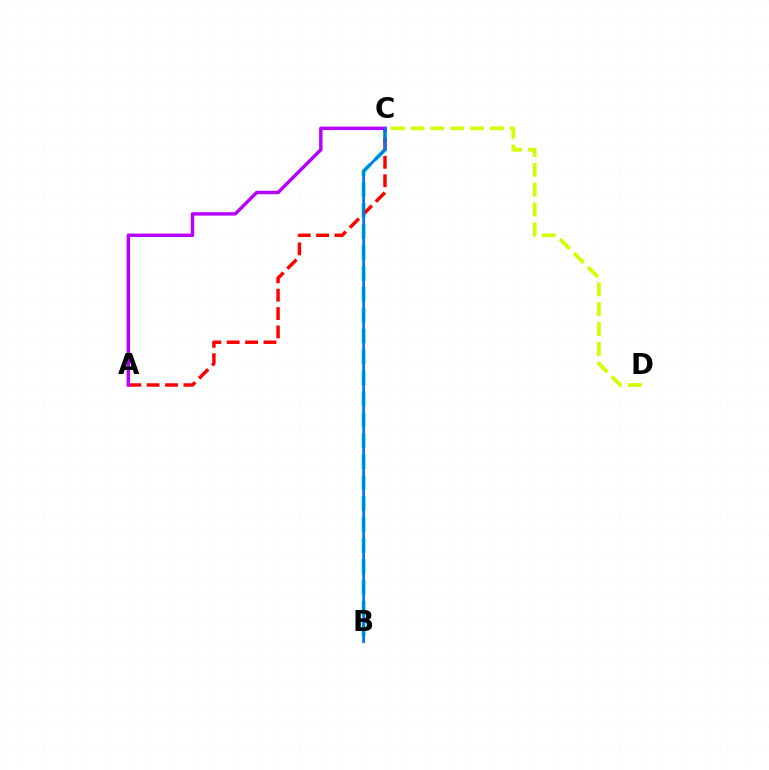{('B', 'C'): [{'color': '#00ff5c', 'line_style': 'dashed', 'thickness': 2.84}, {'color': '#0074ff', 'line_style': 'solid', 'thickness': 1.96}], ('A', 'C'): [{'color': '#ff0000', 'line_style': 'dashed', 'thickness': 2.5}, {'color': '#b900ff', 'line_style': 'solid', 'thickness': 2.48}], ('C', 'D'): [{'color': '#d1ff00', 'line_style': 'dashed', 'thickness': 2.69}]}